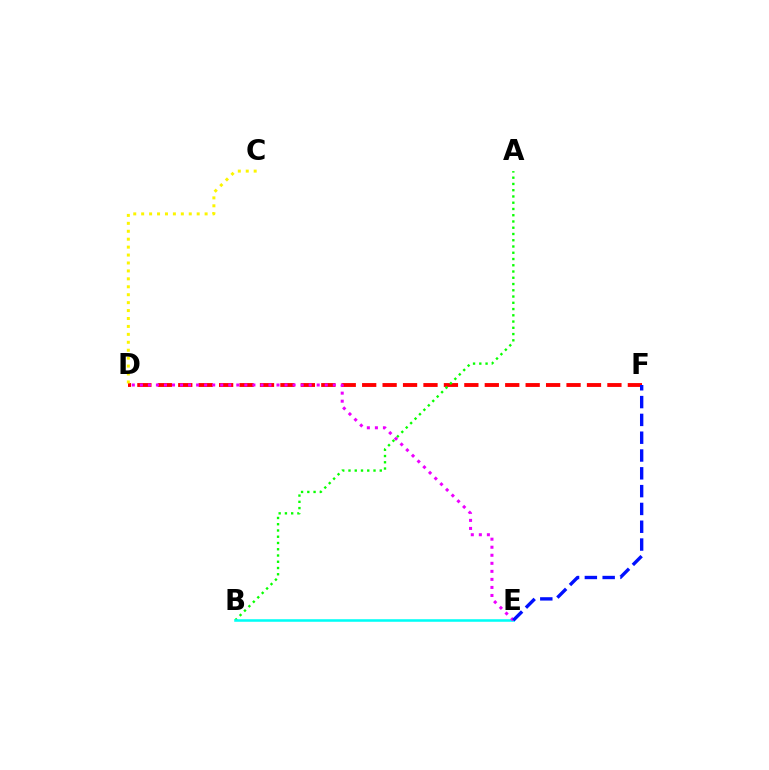{('D', 'F'): [{'color': '#ff0000', 'line_style': 'dashed', 'thickness': 2.78}], ('A', 'B'): [{'color': '#08ff00', 'line_style': 'dotted', 'thickness': 1.7}], ('B', 'E'): [{'color': '#00fff6', 'line_style': 'solid', 'thickness': 1.83}], ('C', 'D'): [{'color': '#fcf500', 'line_style': 'dotted', 'thickness': 2.15}], ('D', 'E'): [{'color': '#ee00ff', 'line_style': 'dotted', 'thickness': 2.18}], ('E', 'F'): [{'color': '#0010ff', 'line_style': 'dashed', 'thickness': 2.42}]}